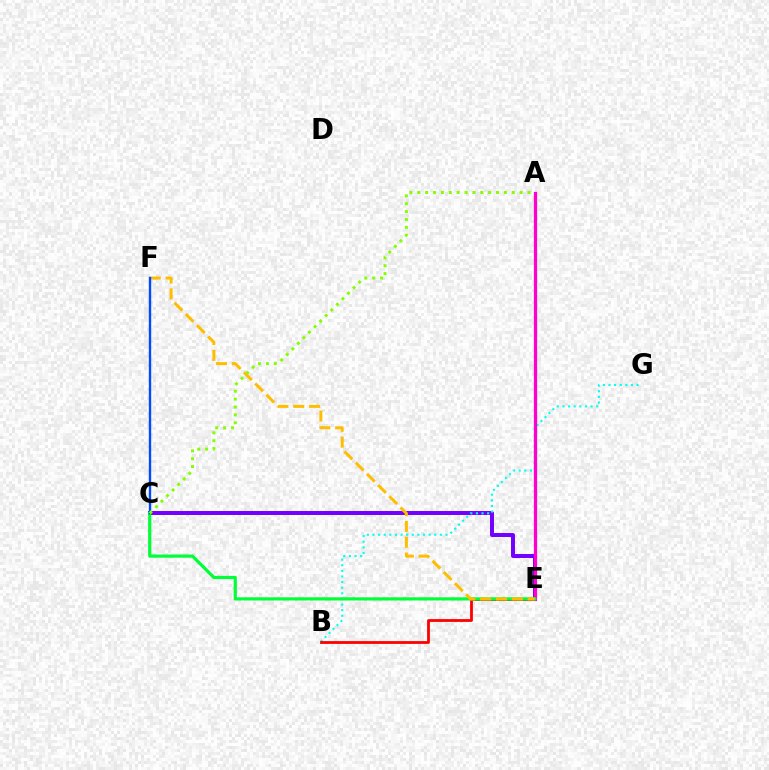{('C', 'E'): [{'color': '#7200ff', 'line_style': 'solid', 'thickness': 2.86}, {'color': '#00ff39', 'line_style': 'solid', 'thickness': 2.29}], ('B', 'G'): [{'color': '#00fff6', 'line_style': 'dotted', 'thickness': 1.53}], ('B', 'E'): [{'color': '#ff0000', 'line_style': 'solid', 'thickness': 2.01}], ('A', 'E'): [{'color': '#ff00cf', 'line_style': 'solid', 'thickness': 2.34}], ('E', 'F'): [{'color': '#ffbd00', 'line_style': 'dashed', 'thickness': 2.15}], ('C', 'F'): [{'color': '#004bff', 'line_style': 'solid', 'thickness': 1.71}], ('A', 'C'): [{'color': '#84ff00', 'line_style': 'dotted', 'thickness': 2.14}]}